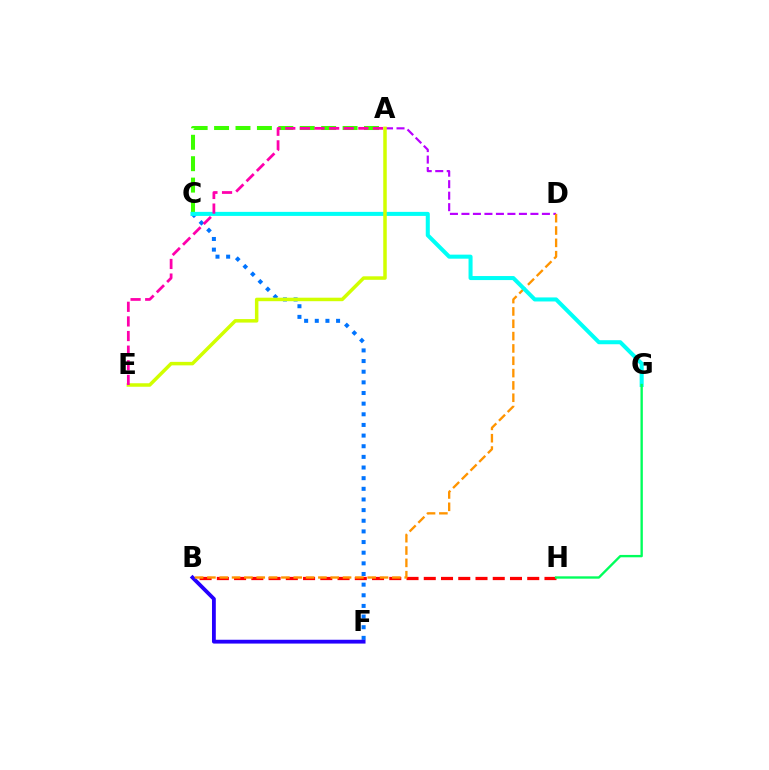{('A', 'C'): [{'color': '#3dff00', 'line_style': 'dashed', 'thickness': 2.91}], ('B', 'H'): [{'color': '#ff0000', 'line_style': 'dashed', 'thickness': 2.34}], ('C', 'F'): [{'color': '#0074ff', 'line_style': 'dotted', 'thickness': 2.89}], ('B', 'F'): [{'color': '#2500ff', 'line_style': 'solid', 'thickness': 2.75}], ('A', 'D'): [{'color': '#b900ff', 'line_style': 'dashed', 'thickness': 1.56}], ('B', 'D'): [{'color': '#ff9400', 'line_style': 'dashed', 'thickness': 1.67}], ('C', 'G'): [{'color': '#00fff6', 'line_style': 'solid', 'thickness': 2.91}], ('G', 'H'): [{'color': '#00ff5c', 'line_style': 'solid', 'thickness': 1.7}], ('A', 'E'): [{'color': '#d1ff00', 'line_style': 'solid', 'thickness': 2.52}, {'color': '#ff00ac', 'line_style': 'dashed', 'thickness': 1.99}]}